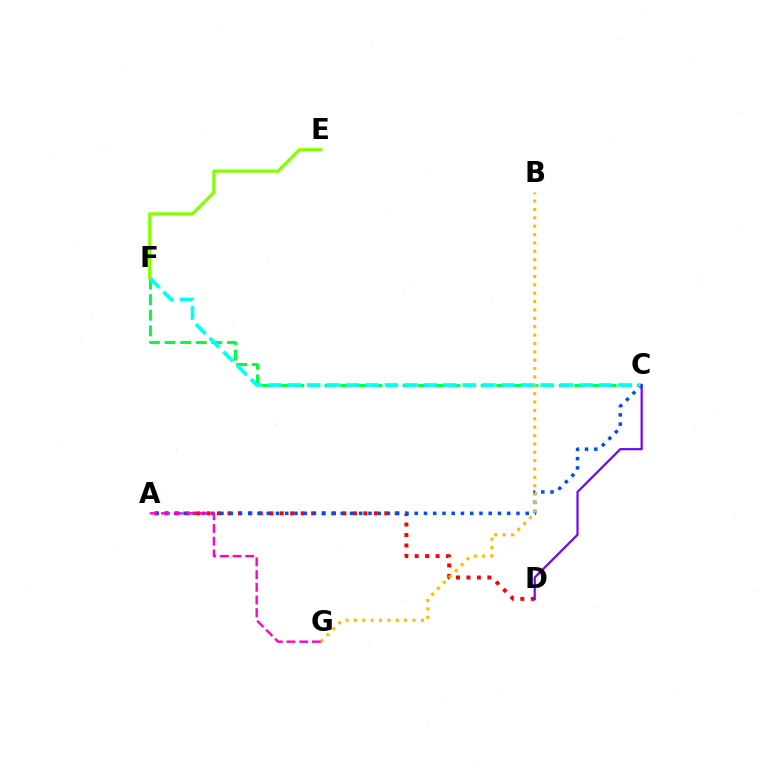{('A', 'D'): [{'color': '#ff0000', 'line_style': 'dotted', 'thickness': 2.84}], ('C', 'F'): [{'color': '#00ff39', 'line_style': 'dashed', 'thickness': 2.12}, {'color': '#00fff6', 'line_style': 'dashed', 'thickness': 2.64}], ('A', 'C'): [{'color': '#004bff', 'line_style': 'dotted', 'thickness': 2.51}], ('B', 'G'): [{'color': '#ffbd00', 'line_style': 'dotted', 'thickness': 2.27}], ('E', 'F'): [{'color': '#84ff00', 'line_style': 'solid', 'thickness': 2.31}], ('C', 'D'): [{'color': '#7200ff', 'line_style': 'solid', 'thickness': 1.57}], ('A', 'G'): [{'color': '#ff00cf', 'line_style': 'dashed', 'thickness': 1.73}]}